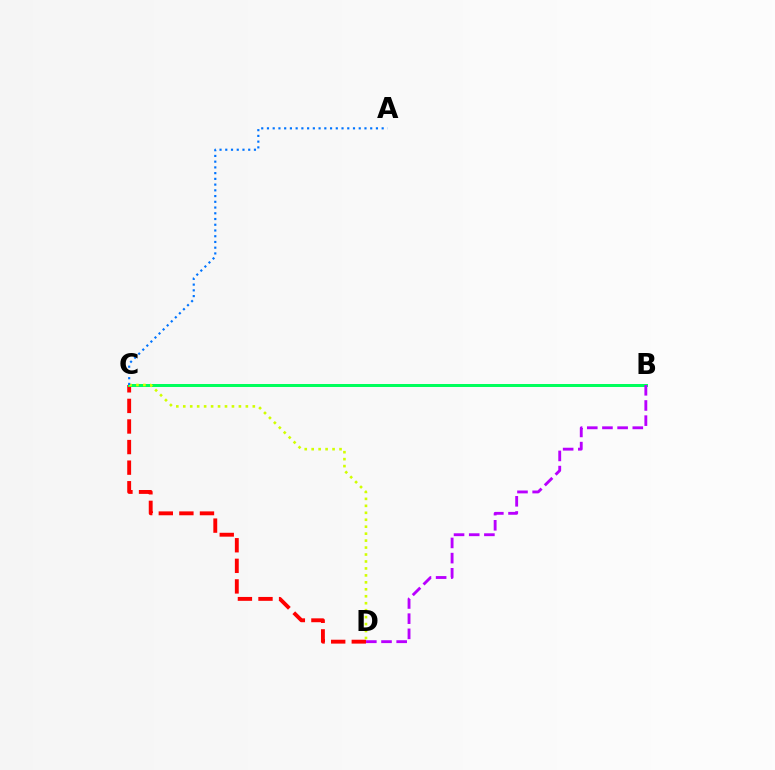{('C', 'D'): [{'color': '#ff0000', 'line_style': 'dashed', 'thickness': 2.8}, {'color': '#d1ff00', 'line_style': 'dotted', 'thickness': 1.89}], ('B', 'C'): [{'color': '#00ff5c', 'line_style': 'solid', 'thickness': 2.16}], ('A', 'C'): [{'color': '#0074ff', 'line_style': 'dotted', 'thickness': 1.56}], ('B', 'D'): [{'color': '#b900ff', 'line_style': 'dashed', 'thickness': 2.06}]}